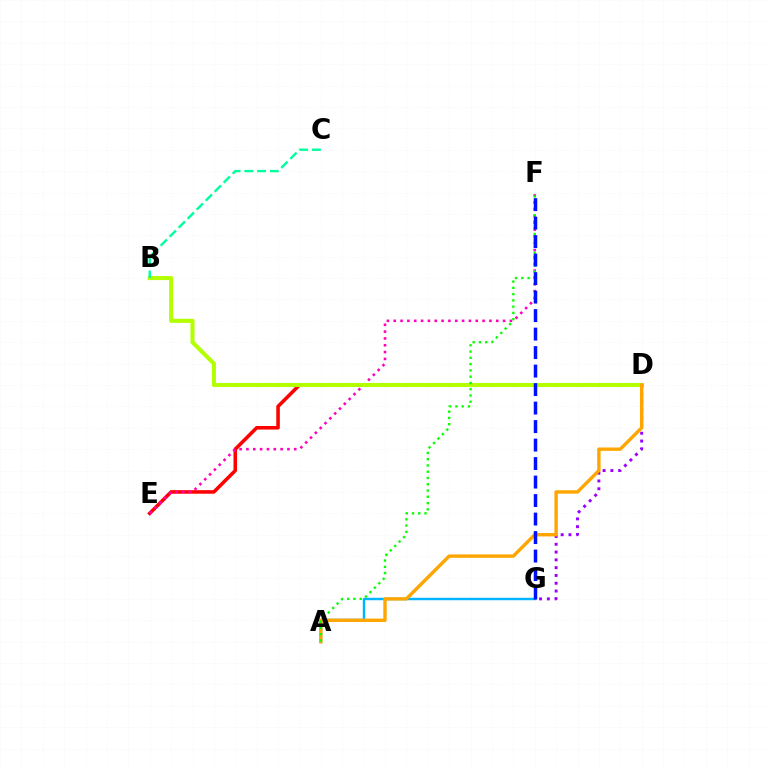{('A', 'G'): [{'color': '#00b5ff', 'line_style': 'solid', 'thickness': 1.76}], ('D', 'E'): [{'color': '#ff0000', 'line_style': 'solid', 'thickness': 2.56}], ('E', 'F'): [{'color': '#ff00bd', 'line_style': 'dotted', 'thickness': 1.86}], ('D', 'G'): [{'color': '#9b00ff', 'line_style': 'dotted', 'thickness': 2.12}], ('B', 'D'): [{'color': '#b3ff00', 'line_style': 'solid', 'thickness': 2.92}], ('A', 'D'): [{'color': '#ffa500', 'line_style': 'solid', 'thickness': 2.44}], ('B', 'C'): [{'color': '#00ff9d', 'line_style': 'dashed', 'thickness': 1.73}], ('A', 'F'): [{'color': '#08ff00', 'line_style': 'dotted', 'thickness': 1.7}], ('F', 'G'): [{'color': '#0010ff', 'line_style': 'dashed', 'thickness': 2.51}]}